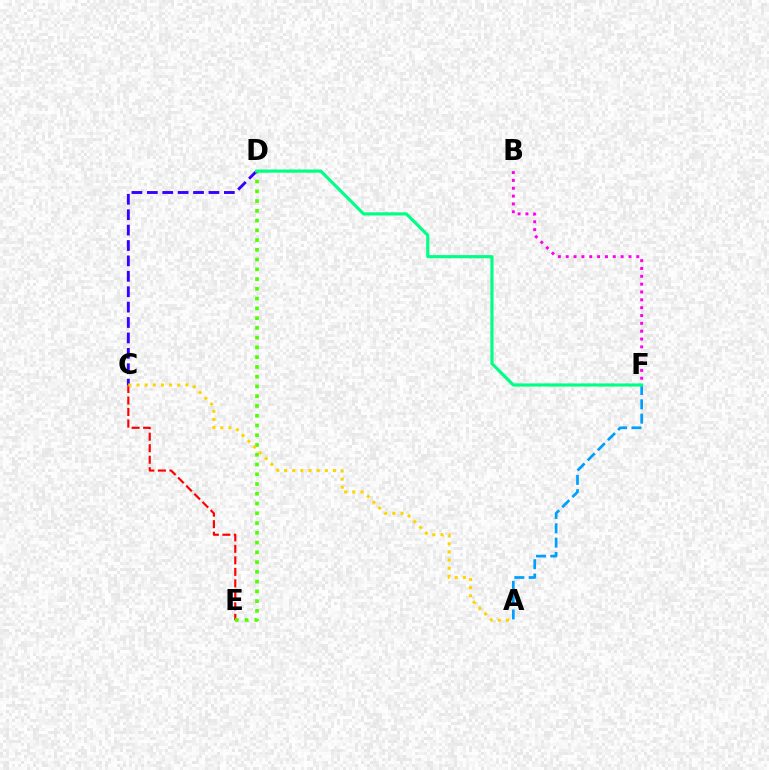{('A', 'F'): [{'color': '#009eff', 'line_style': 'dashed', 'thickness': 1.95}], ('C', 'E'): [{'color': '#ff0000', 'line_style': 'dashed', 'thickness': 1.56}], ('B', 'F'): [{'color': '#ff00ed', 'line_style': 'dotted', 'thickness': 2.13}], ('D', 'E'): [{'color': '#4fff00', 'line_style': 'dotted', 'thickness': 2.65}], ('C', 'D'): [{'color': '#3700ff', 'line_style': 'dashed', 'thickness': 2.09}], ('A', 'C'): [{'color': '#ffd500', 'line_style': 'dotted', 'thickness': 2.21}], ('D', 'F'): [{'color': '#00ff86', 'line_style': 'solid', 'thickness': 2.27}]}